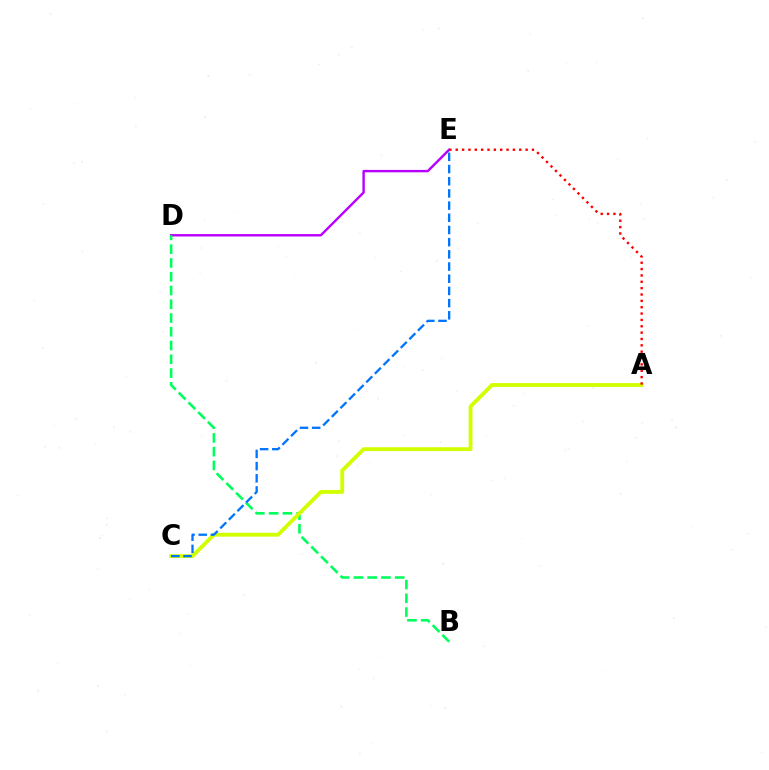{('D', 'E'): [{'color': '#b900ff', 'line_style': 'solid', 'thickness': 1.73}], ('B', 'D'): [{'color': '#00ff5c', 'line_style': 'dashed', 'thickness': 1.87}], ('A', 'C'): [{'color': '#d1ff00', 'line_style': 'solid', 'thickness': 2.77}], ('A', 'E'): [{'color': '#ff0000', 'line_style': 'dotted', 'thickness': 1.73}], ('C', 'E'): [{'color': '#0074ff', 'line_style': 'dashed', 'thickness': 1.66}]}